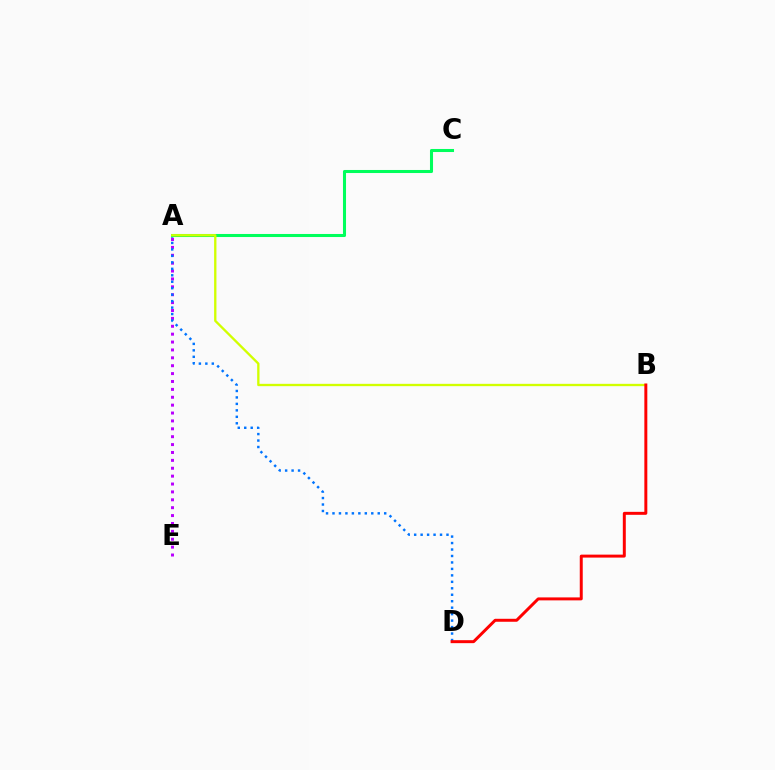{('A', 'E'): [{'color': '#b900ff', 'line_style': 'dotted', 'thickness': 2.14}], ('A', 'D'): [{'color': '#0074ff', 'line_style': 'dotted', 'thickness': 1.76}], ('A', 'C'): [{'color': '#00ff5c', 'line_style': 'solid', 'thickness': 2.2}], ('A', 'B'): [{'color': '#d1ff00', 'line_style': 'solid', 'thickness': 1.67}], ('B', 'D'): [{'color': '#ff0000', 'line_style': 'solid', 'thickness': 2.14}]}